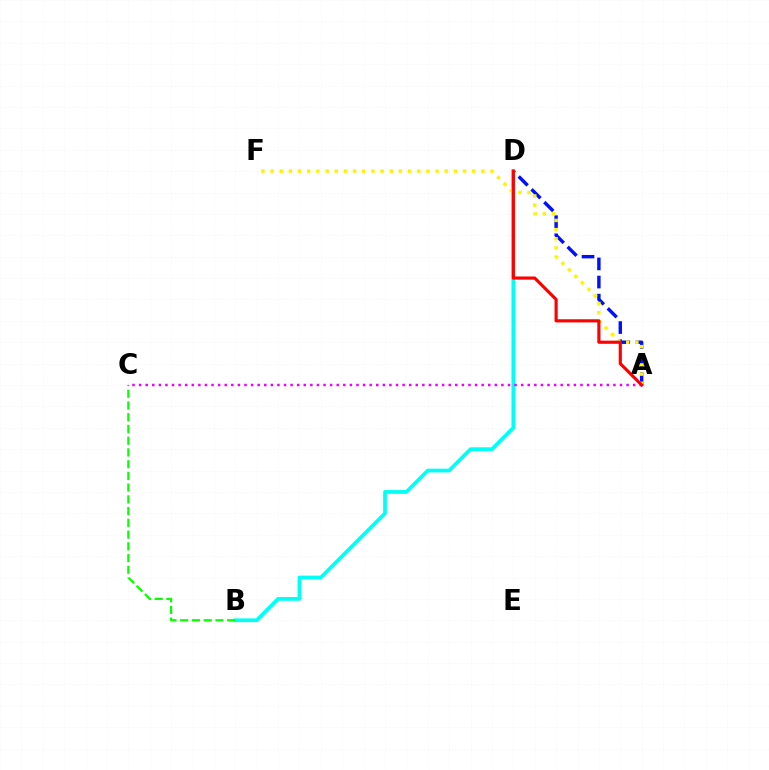{('A', 'D'): [{'color': '#0010ff', 'line_style': 'dashed', 'thickness': 2.46}, {'color': '#ff0000', 'line_style': 'solid', 'thickness': 2.27}], ('B', 'D'): [{'color': '#00fff6', 'line_style': 'solid', 'thickness': 2.69}], ('B', 'C'): [{'color': '#08ff00', 'line_style': 'dashed', 'thickness': 1.59}], ('A', 'F'): [{'color': '#fcf500', 'line_style': 'dotted', 'thickness': 2.49}], ('A', 'C'): [{'color': '#ee00ff', 'line_style': 'dotted', 'thickness': 1.79}]}